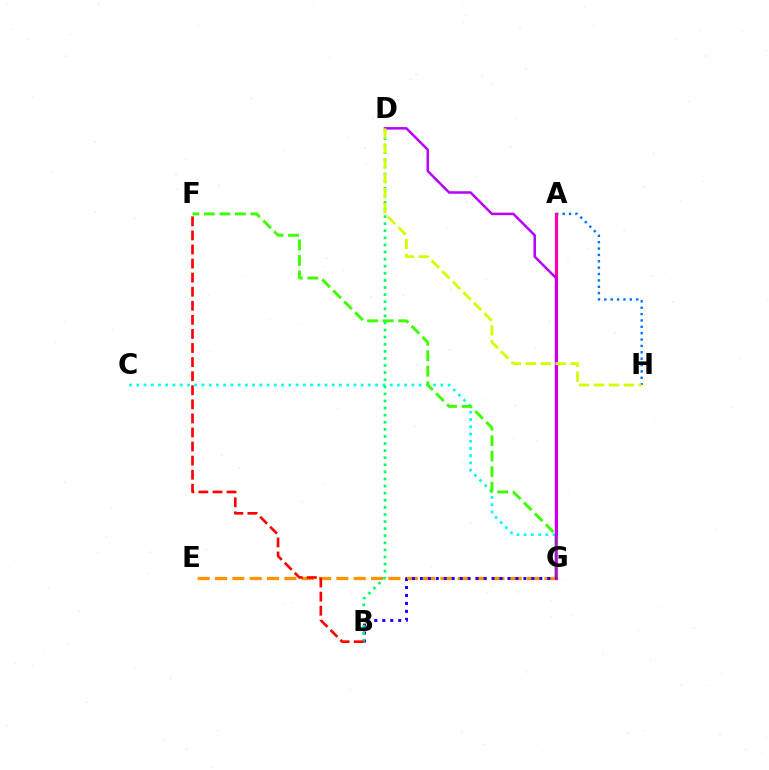{('C', 'G'): [{'color': '#00fff6', 'line_style': 'dotted', 'thickness': 1.97}], ('A', 'H'): [{'color': '#0074ff', 'line_style': 'dotted', 'thickness': 1.73}], ('A', 'G'): [{'color': '#ff00ac', 'line_style': 'solid', 'thickness': 2.31}], ('F', 'G'): [{'color': '#3dff00', 'line_style': 'dashed', 'thickness': 2.11}], ('E', 'G'): [{'color': '#ff9400', 'line_style': 'dashed', 'thickness': 2.36}], ('D', 'G'): [{'color': '#b900ff', 'line_style': 'solid', 'thickness': 1.81}], ('B', 'G'): [{'color': '#2500ff', 'line_style': 'dotted', 'thickness': 2.16}], ('B', 'D'): [{'color': '#00ff5c', 'line_style': 'dotted', 'thickness': 1.93}], ('B', 'F'): [{'color': '#ff0000', 'line_style': 'dashed', 'thickness': 1.91}], ('D', 'H'): [{'color': '#d1ff00', 'line_style': 'dashed', 'thickness': 2.03}]}